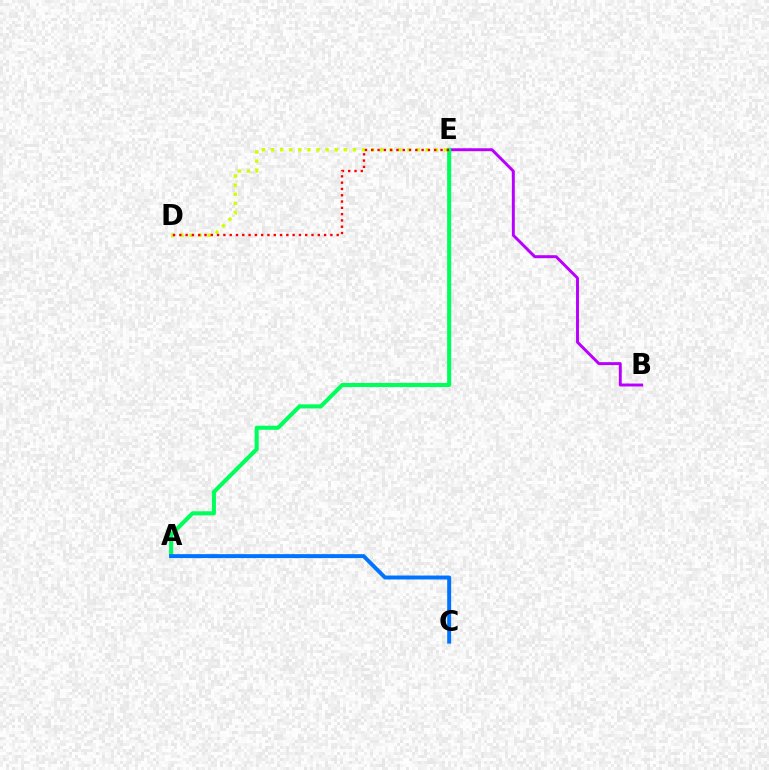{('B', 'E'): [{'color': '#b900ff', 'line_style': 'solid', 'thickness': 2.12}], ('D', 'E'): [{'color': '#d1ff00', 'line_style': 'dotted', 'thickness': 2.47}, {'color': '#ff0000', 'line_style': 'dotted', 'thickness': 1.71}], ('A', 'E'): [{'color': '#00ff5c', 'line_style': 'solid', 'thickness': 2.94}], ('A', 'C'): [{'color': '#0074ff', 'line_style': 'solid', 'thickness': 2.84}]}